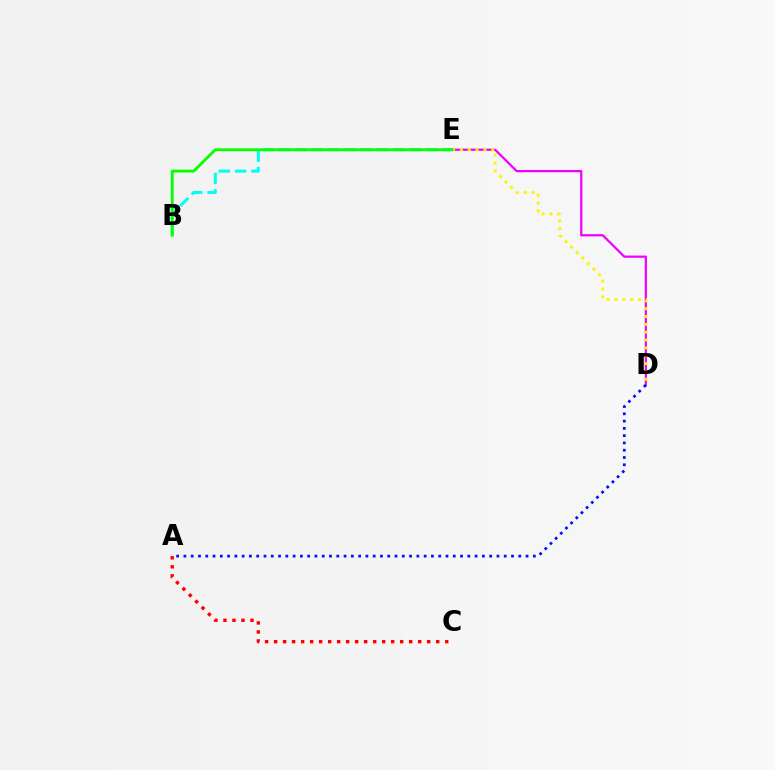{('D', 'E'): [{'color': '#ee00ff', 'line_style': 'solid', 'thickness': 1.6}, {'color': '#fcf500', 'line_style': 'dotted', 'thickness': 2.13}], ('B', 'E'): [{'color': '#00fff6', 'line_style': 'dashed', 'thickness': 2.22}, {'color': '#08ff00', 'line_style': 'solid', 'thickness': 2.06}], ('A', 'C'): [{'color': '#ff0000', 'line_style': 'dotted', 'thickness': 2.45}], ('A', 'D'): [{'color': '#0010ff', 'line_style': 'dotted', 'thickness': 1.98}]}